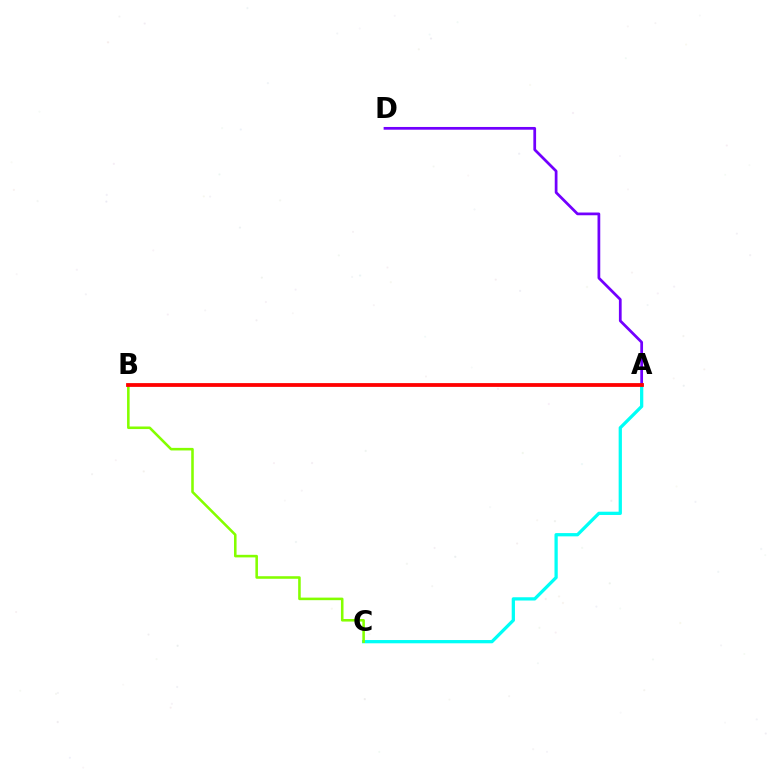{('A', 'C'): [{'color': '#00fff6', 'line_style': 'solid', 'thickness': 2.35}], ('B', 'C'): [{'color': '#84ff00', 'line_style': 'solid', 'thickness': 1.85}], ('A', 'D'): [{'color': '#7200ff', 'line_style': 'solid', 'thickness': 1.97}], ('A', 'B'): [{'color': '#ff0000', 'line_style': 'solid', 'thickness': 2.72}]}